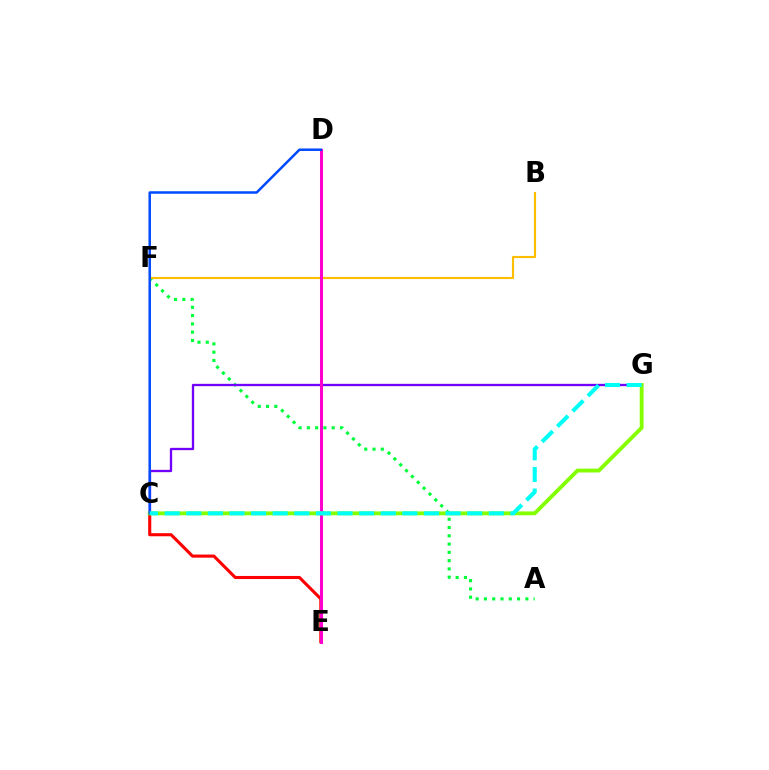{('C', 'E'): [{'color': '#ff0000', 'line_style': 'solid', 'thickness': 2.23}], ('A', 'F'): [{'color': '#00ff39', 'line_style': 'dotted', 'thickness': 2.25}], ('C', 'G'): [{'color': '#7200ff', 'line_style': 'solid', 'thickness': 1.67}, {'color': '#84ff00', 'line_style': 'solid', 'thickness': 2.77}, {'color': '#00fff6', 'line_style': 'dashed', 'thickness': 2.94}], ('B', 'F'): [{'color': '#ffbd00', 'line_style': 'solid', 'thickness': 1.53}], ('D', 'E'): [{'color': '#ff00cf', 'line_style': 'solid', 'thickness': 2.19}], ('C', 'D'): [{'color': '#004bff', 'line_style': 'solid', 'thickness': 1.81}]}